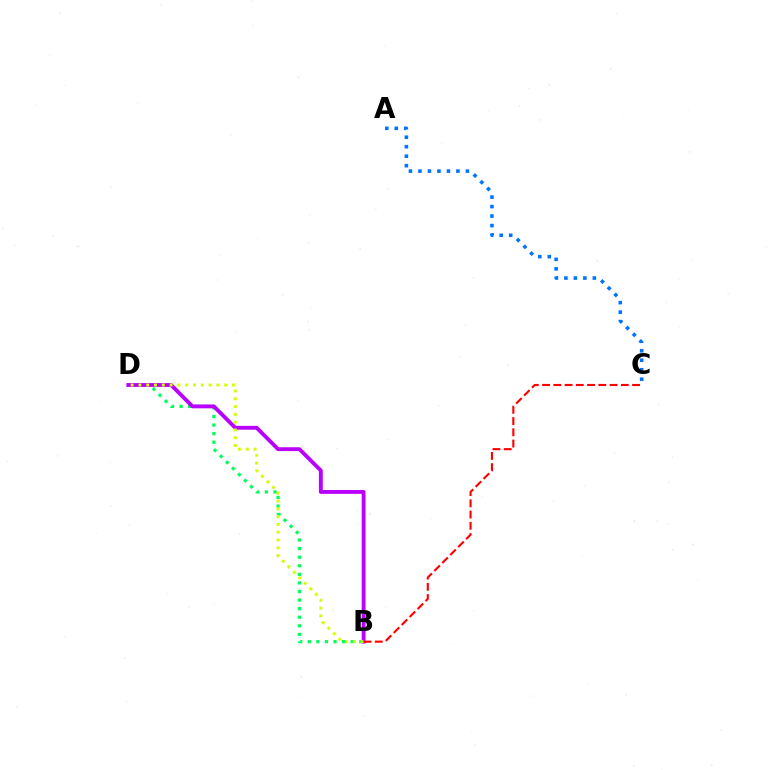{('B', 'D'): [{'color': '#00ff5c', 'line_style': 'dotted', 'thickness': 2.33}, {'color': '#b900ff', 'line_style': 'solid', 'thickness': 2.78}, {'color': '#d1ff00', 'line_style': 'dotted', 'thickness': 2.12}], ('A', 'C'): [{'color': '#0074ff', 'line_style': 'dotted', 'thickness': 2.58}], ('B', 'C'): [{'color': '#ff0000', 'line_style': 'dashed', 'thickness': 1.53}]}